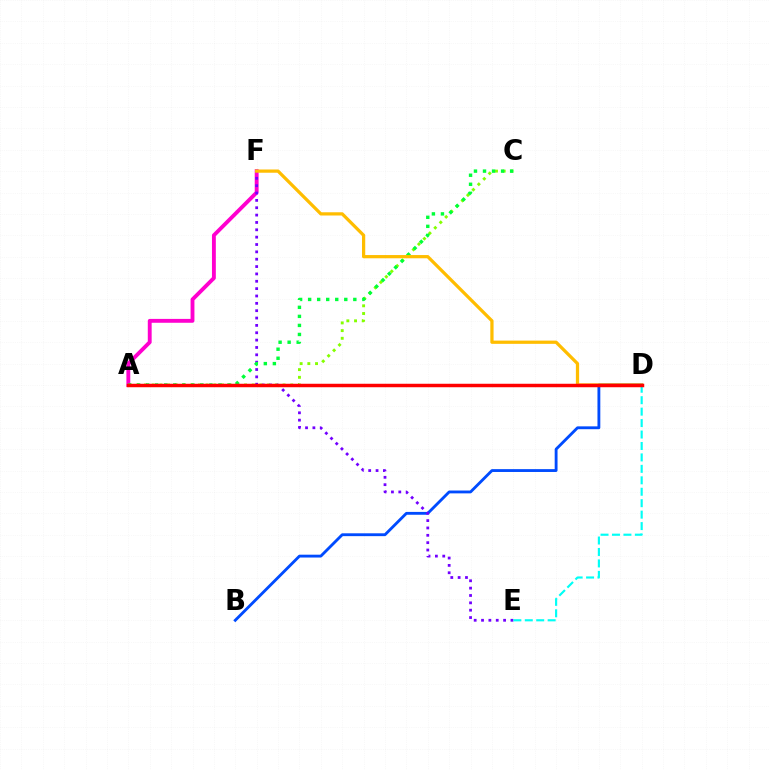{('B', 'D'): [{'color': '#004bff', 'line_style': 'solid', 'thickness': 2.05}], ('A', 'F'): [{'color': '#ff00cf', 'line_style': 'solid', 'thickness': 2.79}], ('A', 'C'): [{'color': '#84ff00', 'line_style': 'dotted', 'thickness': 2.09}, {'color': '#00ff39', 'line_style': 'dotted', 'thickness': 2.46}], ('E', 'F'): [{'color': '#7200ff', 'line_style': 'dotted', 'thickness': 2.0}], ('D', 'E'): [{'color': '#00fff6', 'line_style': 'dashed', 'thickness': 1.55}], ('D', 'F'): [{'color': '#ffbd00', 'line_style': 'solid', 'thickness': 2.33}], ('A', 'D'): [{'color': '#ff0000', 'line_style': 'solid', 'thickness': 2.51}]}